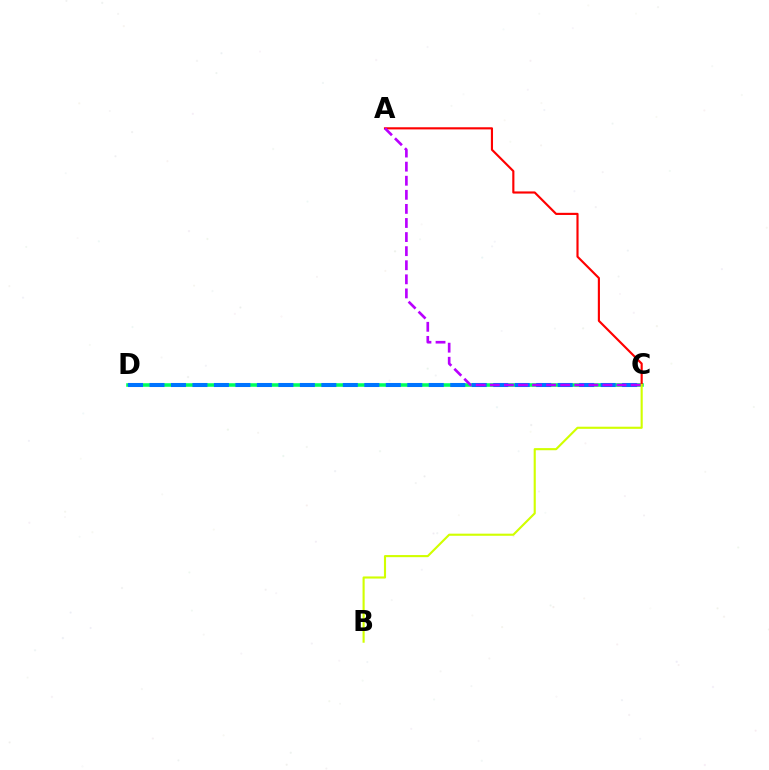{('C', 'D'): [{'color': '#00ff5c', 'line_style': 'solid', 'thickness': 2.57}, {'color': '#0074ff', 'line_style': 'dashed', 'thickness': 2.92}], ('A', 'C'): [{'color': '#ff0000', 'line_style': 'solid', 'thickness': 1.55}, {'color': '#b900ff', 'line_style': 'dashed', 'thickness': 1.91}], ('B', 'C'): [{'color': '#d1ff00', 'line_style': 'solid', 'thickness': 1.53}]}